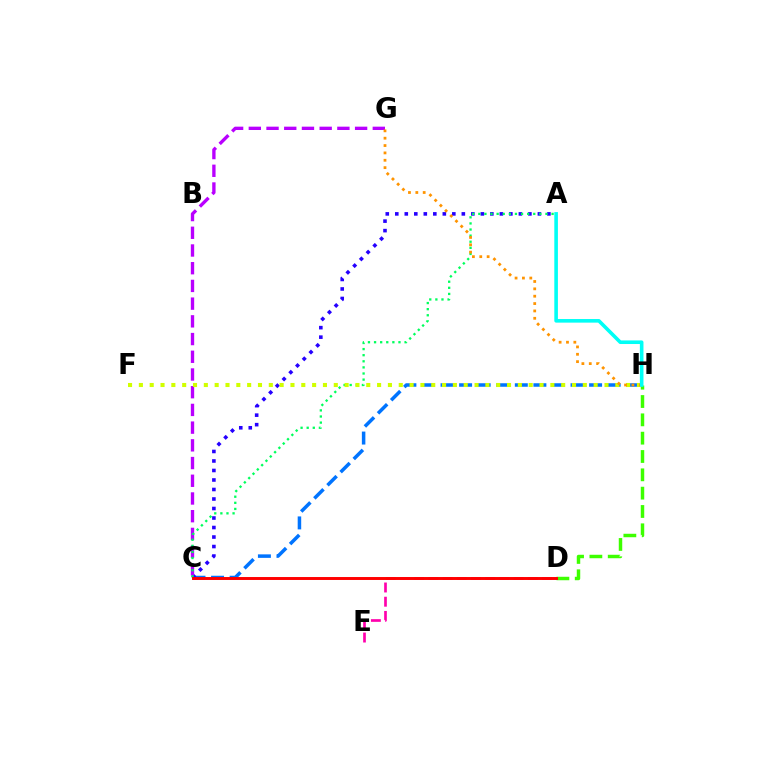{('D', 'E'): [{'color': '#ff00ac', 'line_style': 'dashed', 'thickness': 1.93}], ('C', 'H'): [{'color': '#0074ff', 'line_style': 'dashed', 'thickness': 2.52}], ('A', 'C'): [{'color': '#2500ff', 'line_style': 'dotted', 'thickness': 2.58}, {'color': '#00ff5c', 'line_style': 'dotted', 'thickness': 1.66}], ('C', 'G'): [{'color': '#b900ff', 'line_style': 'dashed', 'thickness': 2.41}], ('D', 'H'): [{'color': '#3dff00', 'line_style': 'dashed', 'thickness': 2.49}], ('C', 'D'): [{'color': '#ff0000', 'line_style': 'solid', 'thickness': 2.12}], ('F', 'H'): [{'color': '#d1ff00', 'line_style': 'dotted', 'thickness': 2.94}], ('G', 'H'): [{'color': '#ff9400', 'line_style': 'dotted', 'thickness': 2.0}], ('A', 'H'): [{'color': '#00fff6', 'line_style': 'solid', 'thickness': 2.59}]}